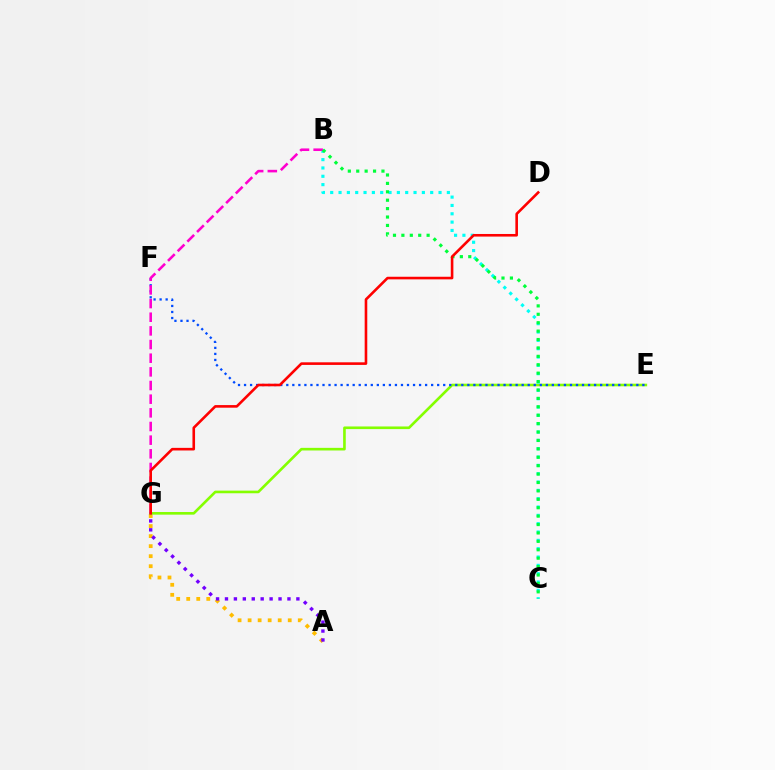{('A', 'G'): [{'color': '#ffbd00', 'line_style': 'dotted', 'thickness': 2.73}, {'color': '#7200ff', 'line_style': 'dotted', 'thickness': 2.43}], ('E', 'G'): [{'color': '#84ff00', 'line_style': 'solid', 'thickness': 1.89}], ('E', 'F'): [{'color': '#004bff', 'line_style': 'dotted', 'thickness': 1.64}], ('B', 'C'): [{'color': '#00fff6', 'line_style': 'dotted', 'thickness': 2.26}, {'color': '#00ff39', 'line_style': 'dotted', 'thickness': 2.28}], ('B', 'G'): [{'color': '#ff00cf', 'line_style': 'dashed', 'thickness': 1.86}], ('D', 'G'): [{'color': '#ff0000', 'line_style': 'solid', 'thickness': 1.88}]}